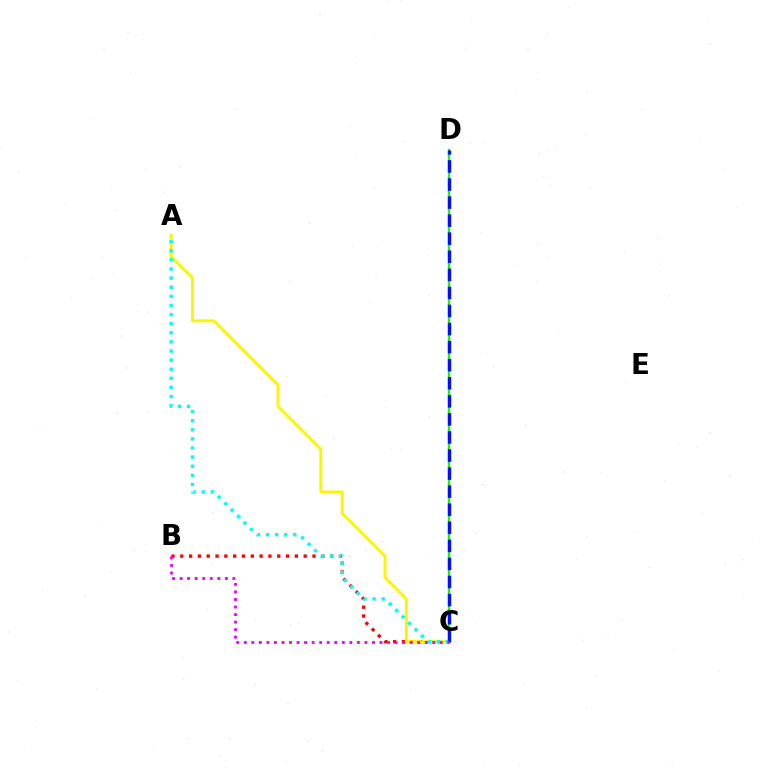{('B', 'C'): [{'color': '#ff0000', 'line_style': 'dotted', 'thickness': 2.4}, {'color': '#ee00ff', 'line_style': 'dotted', 'thickness': 2.05}], ('A', 'C'): [{'color': '#fcf500', 'line_style': 'solid', 'thickness': 2.11}, {'color': '#00fff6', 'line_style': 'dotted', 'thickness': 2.47}], ('C', 'D'): [{'color': '#08ff00', 'line_style': 'solid', 'thickness': 1.62}, {'color': '#0010ff', 'line_style': 'dashed', 'thickness': 2.45}]}